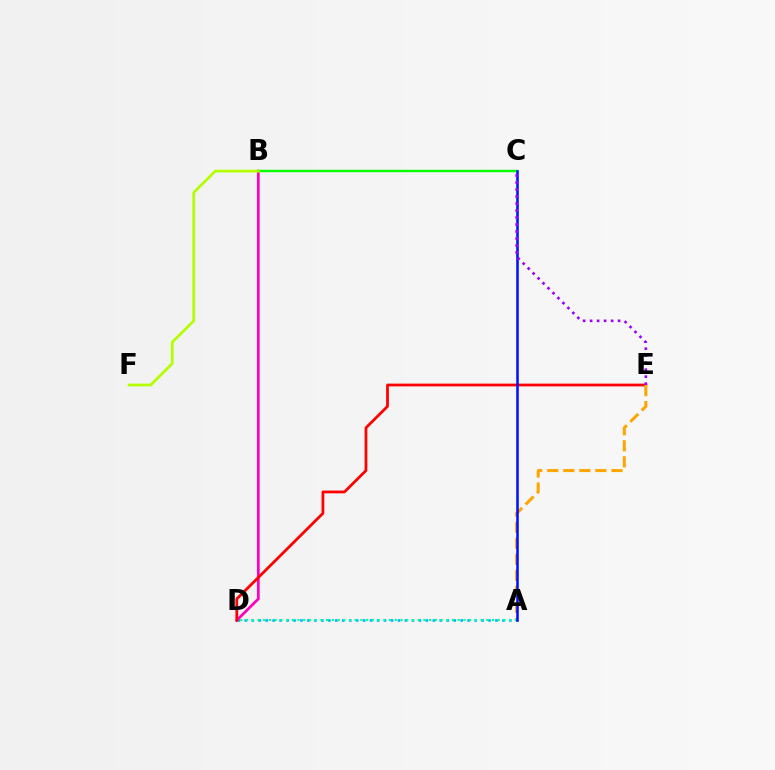{('A', 'D'): [{'color': '#00b5ff', 'line_style': 'dotted', 'thickness': 1.89}, {'color': '#00ff9d', 'line_style': 'dotted', 'thickness': 1.55}], ('B', 'D'): [{'color': '#ff00bd', 'line_style': 'solid', 'thickness': 1.95}], ('D', 'E'): [{'color': '#ff0000', 'line_style': 'solid', 'thickness': 2.0}], ('A', 'E'): [{'color': '#ffa500', 'line_style': 'dashed', 'thickness': 2.18}], ('B', 'C'): [{'color': '#08ff00', 'line_style': 'solid', 'thickness': 1.75}], ('B', 'F'): [{'color': '#b3ff00', 'line_style': 'solid', 'thickness': 2.0}], ('A', 'C'): [{'color': '#0010ff', 'line_style': 'solid', 'thickness': 1.83}], ('C', 'E'): [{'color': '#9b00ff', 'line_style': 'dotted', 'thickness': 1.9}]}